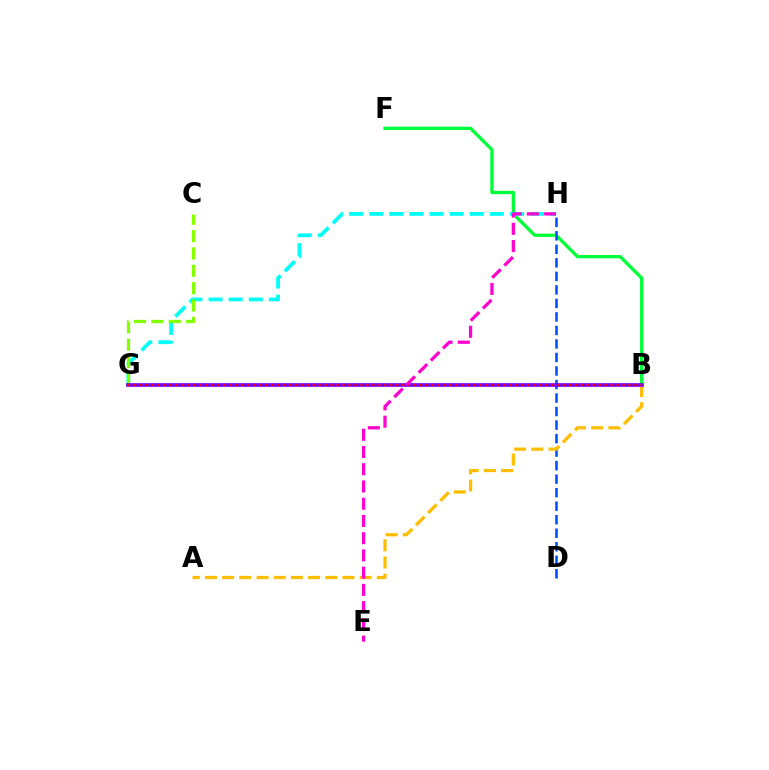{('B', 'F'): [{'color': '#00ff39', 'line_style': 'solid', 'thickness': 2.37}], ('D', 'H'): [{'color': '#004bff', 'line_style': 'dashed', 'thickness': 1.84}], ('G', 'H'): [{'color': '#00fff6', 'line_style': 'dashed', 'thickness': 2.73}], ('C', 'G'): [{'color': '#84ff00', 'line_style': 'dashed', 'thickness': 2.36}], ('A', 'B'): [{'color': '#ffbd00', 'line_style': 'dashed', 'thickness': 2.33}], ('B', 'G'): [{'color': '#7200ff', 'line_style': 'solid', 'thickness': 2.62}, {'color': '#ff0000', 'line_style': 'dotted', 'thickness': 1.62}], ('E', 'H'): [{'color': '#ff00cf', 'line_style': 'dashed', 'thickness': 2.34}]}